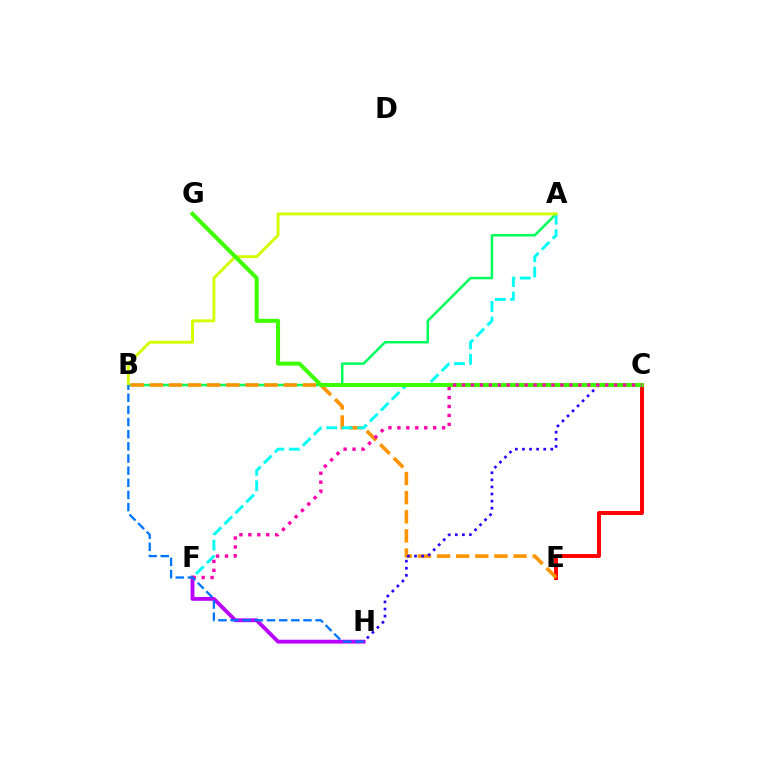{('C', 'E'): [{'color': '#ff0000', 'line_style': 'solid', 'thickness': 2.84}], ('A', 'B'): [{'color': '#00ff5c', 'line_style': 'solid', 'thickness': 1.79}, {'color': '#d1ff00', 'line_style': 'solid', 'thickness': 2.1}], ('F', 'H'): [{'color': '#b900ff', 'line_style': 'solid', 'thickness': 2.77}], ('B', 'E'): [{'color': '#ff9400', 'line_style': 'dashed', 'thickness': 2.6}], ('A', 'F'): [{'color': '#00fff6', 'line_style': 'dashed', 'thickness': 2.1}], ('C', 'H'): [{'color': '#2500ff', 'line_style': 'dotted', 'thickness': 1.93}], ('C', 'G'): [{'color': '#3dff00', 'line_style': 'solid', 'thickness': 2.9}], ('C', 'F'): [{'color': '#ff00ac', 'line_style': 'dotted', 'thickness': 2.43}], ('B', 'H'): [{'color': '#0074ff', 'line_style': 'dashed', 'thickness': 1.65}]}